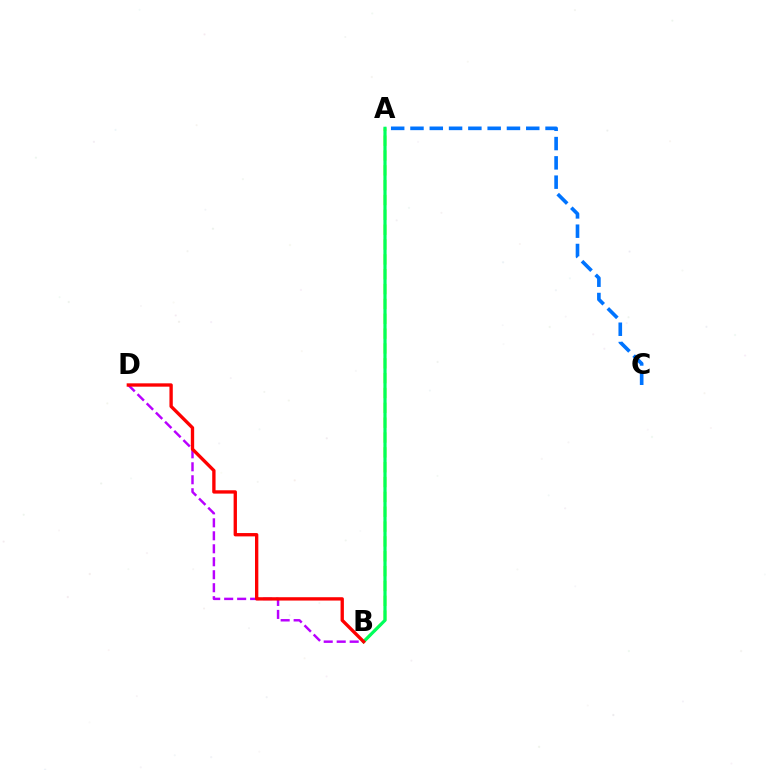{('B', 'D'): [{'color': '#b900ff', 'line_style': 'dashed', 'thickness': 1.76}, {'color': '#ff0000', 'line_style': 'solid', 'thickness': 2.4}], ('A', 'B'): [{'color': '#d1ff00', 'line_style': 'dashed', 'thickness': 2.02}, {'color': '#00ff5c', 'line_style': 'solid', 'thickness': 2.3}], ('A', 'C'): [{'color': '#0074ff', 'line_style': 'dashed', 'thickness': 2.62}]}